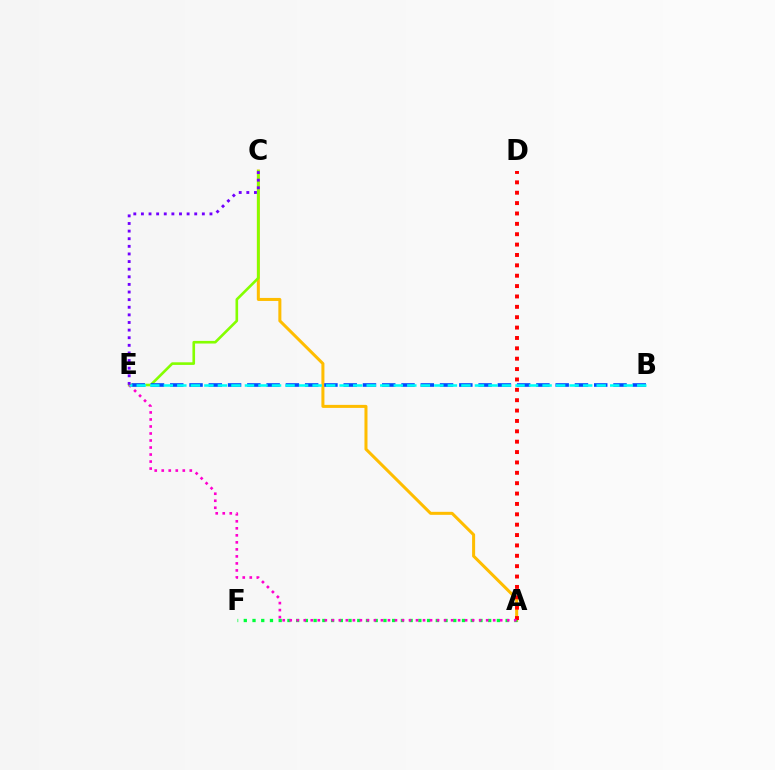{('A', 'C'): [{'color': '#ffbd00', 'line_style': 'solid', 'thickness': 2.18}], ('C', 'E'): [{'color': '#84ff00', 'line_style': 'solid', 'thickness': 1.89}, {'color': '#7200ff', 'line_style': 'dotted', 'thickness': 2.07}], ('A', 'F'): [{'color': '#00ff39', 'line_style': 'dotted', 'thickness': 2.37}], ('B', 'E'): [{'color': '#004bff', 'line_style': 'dashed', 'thickness': 2.62}, {'color': '#00fff6', 'line_style': 'dashed', 'thickness': 1.84}], ('A', 'D'): [{'color': '#ff0000', 'line_style': 'dotted', 'thickness': 2.82}], ('A', 'E'): [{'color': '#ff00cf', 'line_style': 'dotted', 'thickness': 1.91}]}